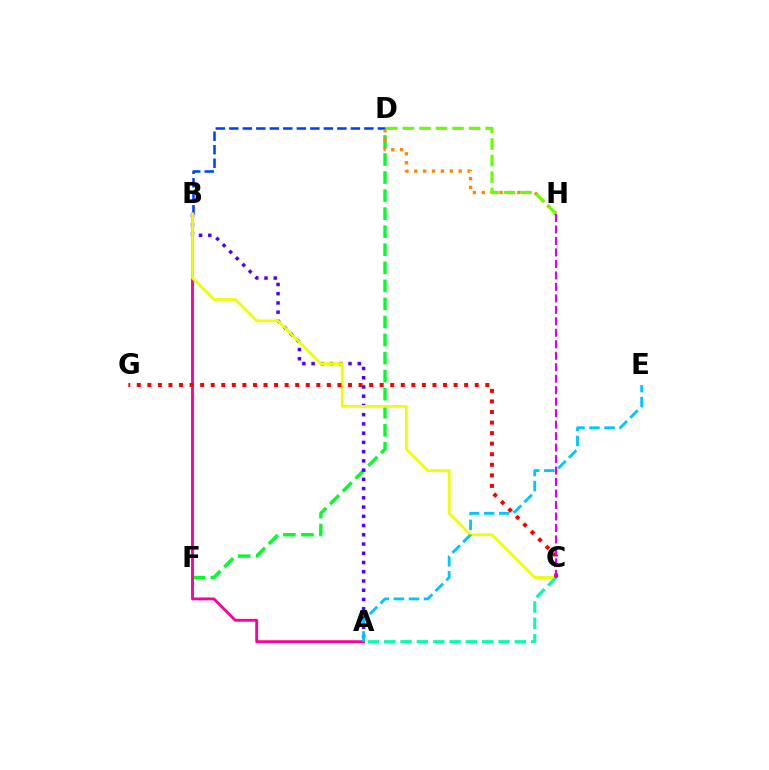{('D', 'F'): [{'color': '#00ff27', 'line_style': 'dashed', 'thickness': 2.45}], ('B', 'D'): [{'color': '#003fff', 'line_style': 'dashed', 'thickness': 1.84}], ('A', 'B'): [{'color': '#4f00ff', 'line_style': 'dotted', 'thickness': 2.51}, {'color': '#ff00a0', 'line_style': 'solid', 'thickness': 2.07}], ('D', 'H'): [{'color': '#ff8800', 'line_style': 'dotted', 'thickness': 2.42}, {'color': '#66ff00', 'line_style': 'dashed', 'thickness': 2.25}], ('B', 'C'): [{'color': '#eeff00', 'line_style': 'solid', 'thickness': 1.99}], ('A', 'C'): [{'color': '#00ffaf', 'line_style': 'dashed', 'thickness': 2.22}], ('C', 'G'): [{'color': '#ff0000', 'line_style': 'dotted', 'thickness': 2.87}], ('C', 'H'): [{'color': '#d600ff', 'line_style': 'dashed', 'thickness': 1.56}], ('A', 'E'): [{'color': '#00c7ff', 'line_style': 'dashed', 'thickness': 2.05}]}